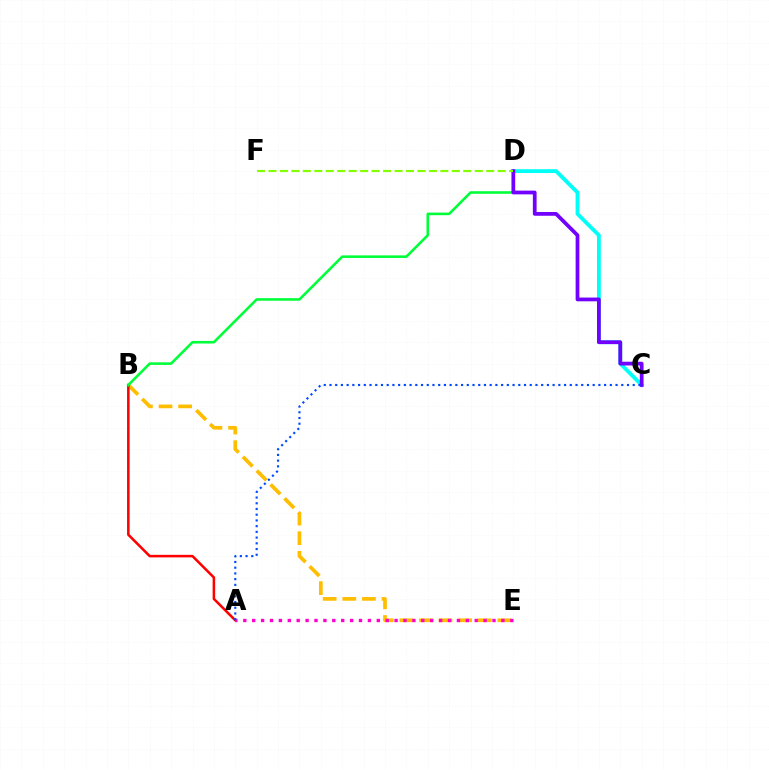{('C', 'D'): [{'color': '#00fff6', 'line_style': 'solid', 'thickness': 2.75}, {'color': '#7200ff', 'line_style': 'solid', 'thickness': 2.7}], ('B', 'E'): [{'color': '#ffbd00', 'line_style': 'dashed', 'thickness': 2.66}], ('A', 'B'): [{'color': '#ff0000', 'line_style': 'solid', 'thickness': 1.83}], ('A', 'E'): [{'color': '#ff00cf', 'line_style': 'dotted', 'thickness': 2.42}], ('B', 'D'): [{'color': '#00ff39', 'line_style': 'solid', 'thickness': 1.86}], ('D', 'F'): [{'color': '#84ff00', 'line_style': 'dashed', 'thickness': 1.56}], ('A', 'C'): [{'color': '#004bff', 'line_style': 'dotted', 'thickness': 1.55}]}